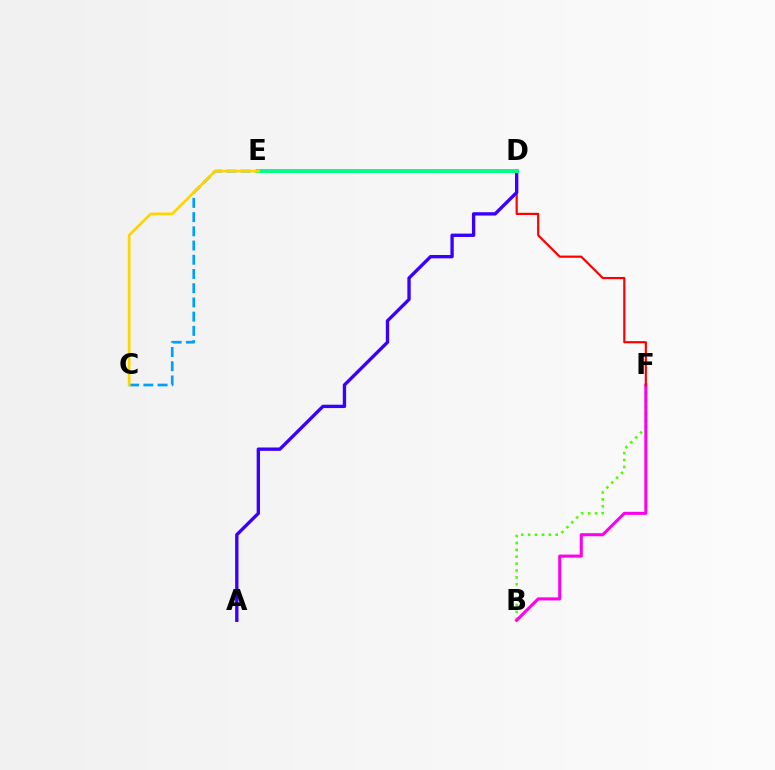{('B', 'F'): [{'color': '#4fff00', 'line_style': 'dotted', 'thickness': 1.87}, {'color': '#ff00ed', 'line_style': 'solid', 'thickness': 2.21}], ('D', 'F'): [{'color': '#ff0000', 'line_style': 'solid', 'thickness': 1.58}], ('A', 'D'): [{'color': '#3700ff', 'line_style': 'solid', 'thickness': 2.41}], ('C', 'E'): [{'color': '#009eff', 'line_style': 'dashed', 'thickness': 1.93}, {'color': '#ffd500', 'line_style': 'solid', 'thickness': 1.94}], ('D', 'E'): [{'color': '#00ff86', 'line_style': 'solid', 'thickness': 2.83}]}